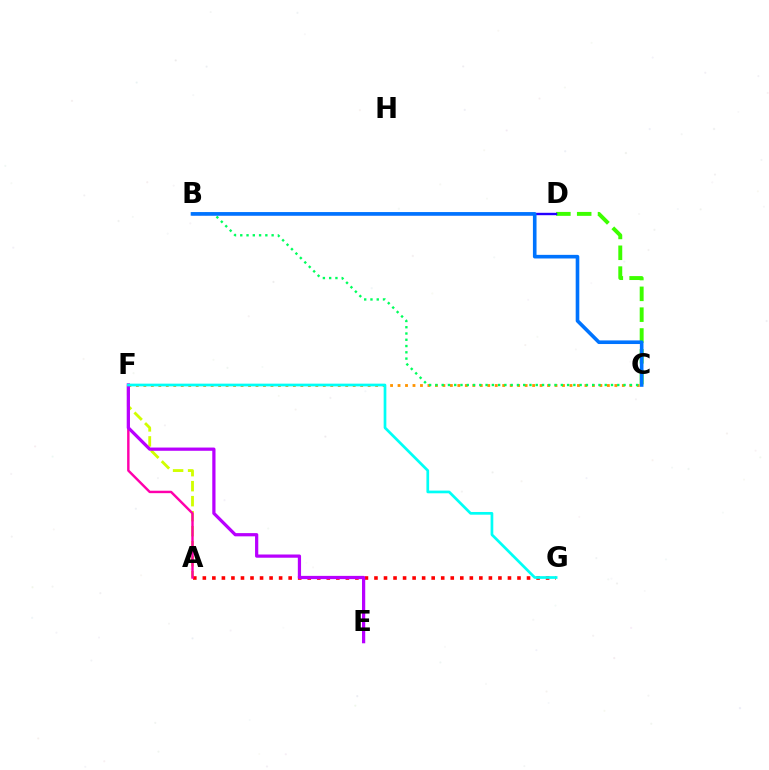{('A', 'F'): [{'color': '#d1ff00', 'line_style': 'dashed', 'thickness': 2.04}, {'color': '#ff00ac', 'line_style': 'solid', 'thickness': 1.75}], ('C', 'D'): [{'color': '#3dff00', 'line_style': 'dashed', 'thickness': 2.83}], ('A', 'G'): [{'color': '#ff0000', 'line_style': 'dotted', 'thickness': 2.59}], ('B', 'D'): [{'color': '#2500ff', 'line_style': 'solid', 'thickness': 1.73}], ('C', 'F'): [{'color': '#ff9400', 'line_style': 'dotted', 'thickness': 2.03}], ('B', 'C'): [{'color': '#00ff5c', 'line_style': 'dotted', 'thickness': 1.7}, {'color': '#0074ff', 'line_style': 'solid', 'thickness': 2.6}], ('E', 'F'): [{'color': '#b900ff', 'line_style': 'solid', 'thickness': 2.33}], ('F', 'G'): [{'color': '#00fff6', 'line_style': 'solid', 'thickness': 1.95}]}